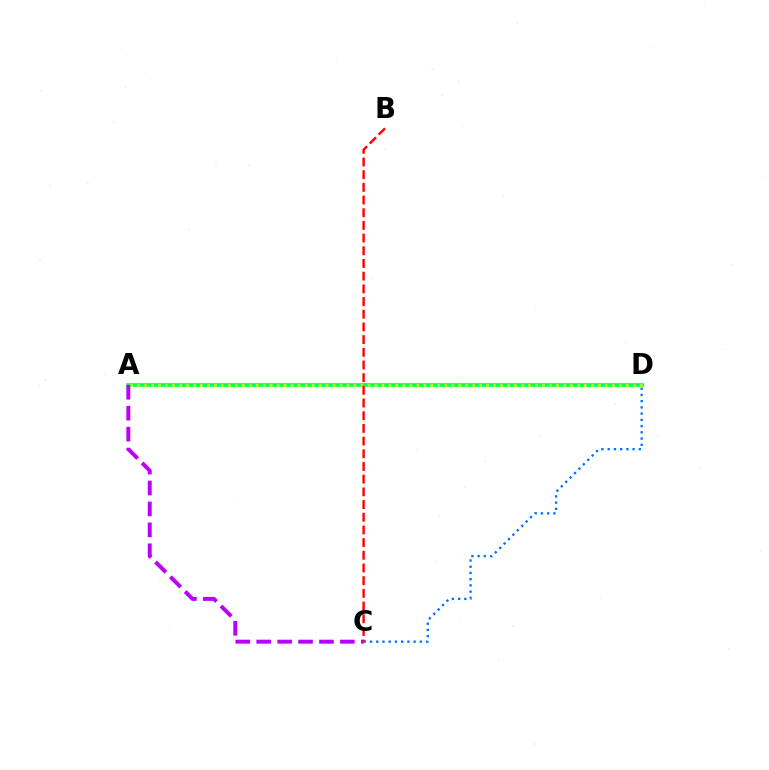{('A', 'D'): [{'color': '#00ff5c', 'line_style': 'solid', 'thickness': 2.62}, {'color': '#d1ff00', 'line_style': 'dotted', 'thickness': 1.9}], ('C', 'D'): [{'color': '#0074ff', 'line_style': 'dotted', 'thickness': 1.69}], ('A', 'C'): [{'color': '#b900ff', 'line_style': 'dashed', 'thickness': 2.84}], ('B', 'C'): [{'color': '#ff0000', 'line_style': 'dashed', 'thickness': 1.72}]}